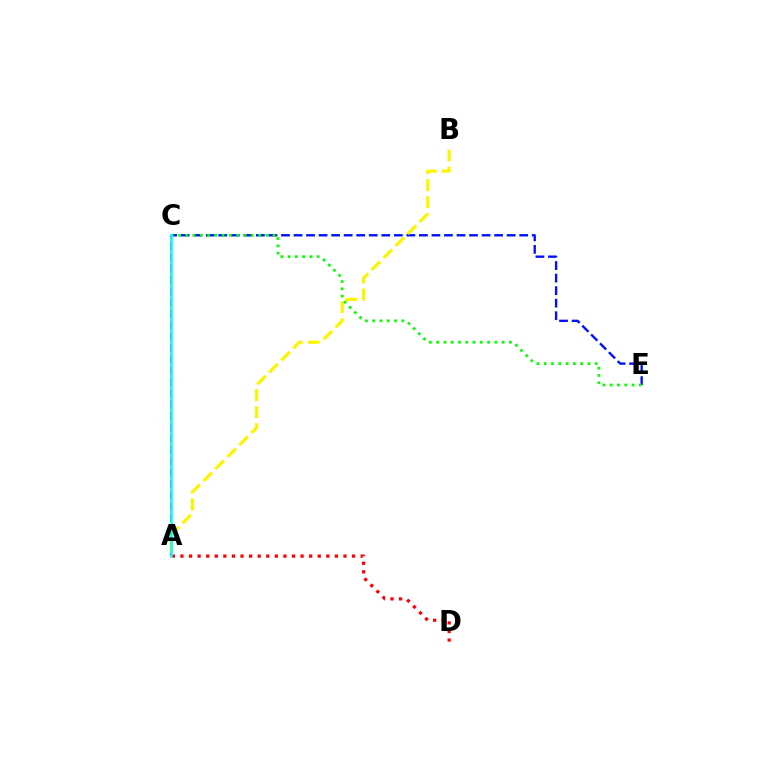{('A', 'D'): [{'color': '#ff0000', 'line_style': 'dotted', 'thickness': 2.33}], ('A', 'C'): [{'color': '#ee00ff', 'line_style': 'dashed', 'thickness': 1.54}, {'color': '#00fff6', 'line_style': 'solid', 'thickness': 1.8}], ('C', 'E'): [{'color': '#0010ff', 'line_style': 'dashed', 'thickness': 1.7}, {'color': '#08ff00', 'line_style': 'dotted', 'thickness': 1.98}], ('A', 'B'): [{'color': '#fcf500', 'line_style': 'dashed', 'thickness': 2.31}]}